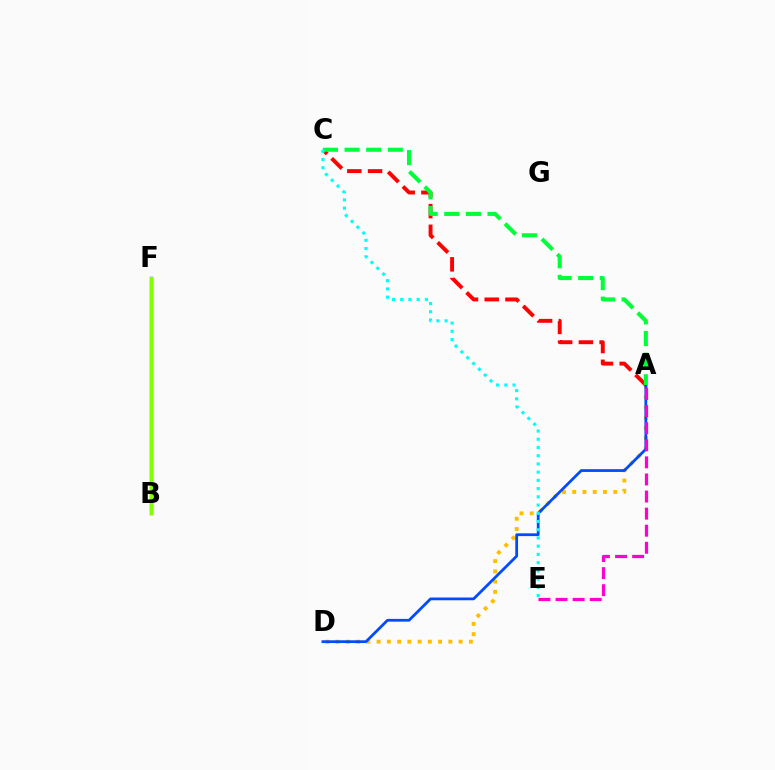{('B', 'F'): [{'color': '#7200ff', 'line_style': 'solid', 'thickness': 2.38}, {'color': '#84ff00', 'line_style': 'solid', 'thickness': 2.32}], ('A', 'D'): [{'color': '#ffbd00', 'line_style': 'dotted', 'thickness': 2.79}, {'color': '#004bff', 'line_style': 'solid', 'thickness': 1.99}], ('A', 'C'): [{'color': '#ff0000', 'line_style': 'dashed', 'thickness': 2.82}, {'color': '#00ff39', 'line_style': 'dashed', 'thickness': 2.94}], ('A', 'E'): [{'color': '#ff00cf', 'line_style': 'dashed', 'thickness': 2.32}], ('C', 'E'): [{'color': '#00fff6', 'line_style': 'dotted', 'thickness': 2.24}]}